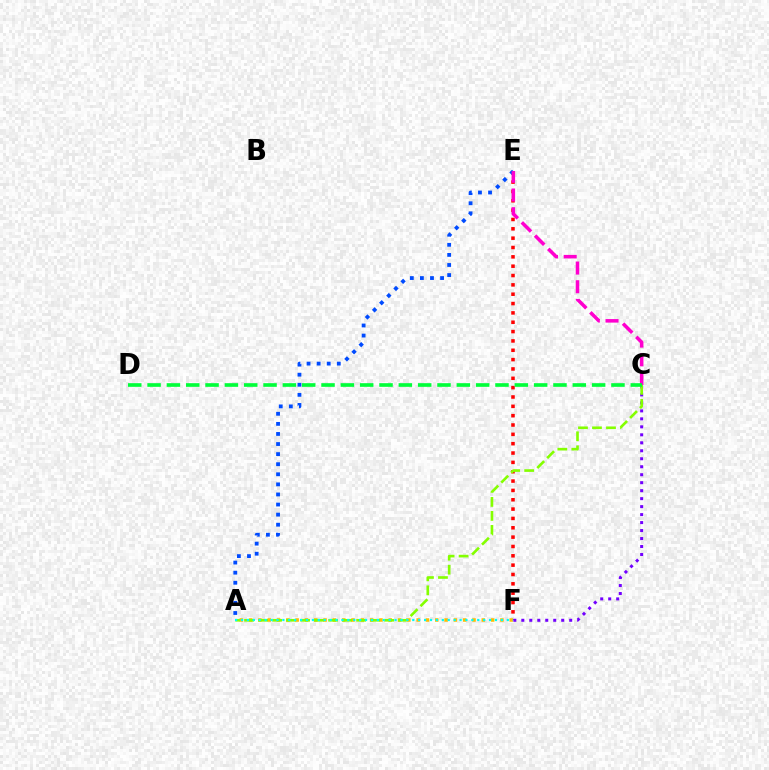{('E', 'F'): [{'color': '#ff0000', 'line_style': 'dotted', 'thickness': 2.54}], ('A', 'F'): [{'color': '#ffbd00', 'line_style': 'dotted', 'thickness': 2.53}, {'color': '#00fff6', 'line_style': 'dotted', 'thickness': 1.6}], ('C', 'F'): [{'color': '#7200ff', 'line_style': 'dotted', 'thickness': 2.17}], ('A', 'C'): [{'color': '#84ff00', 'line_style': 'dashed', 'thickness': 1.9}], ('A', 'E'): [{'color': '#004bff', 'line_style': 'dotted', 'thickness': 2.74}], ('C', 'E'): [{'color': '#ff00cf', 'line_style': 'dashed', 'thickness': 2.54}], ('C', 'D'): [{'color': '#00ff39', 'line_style': 'dashed', 'thickness': 2.63}]}